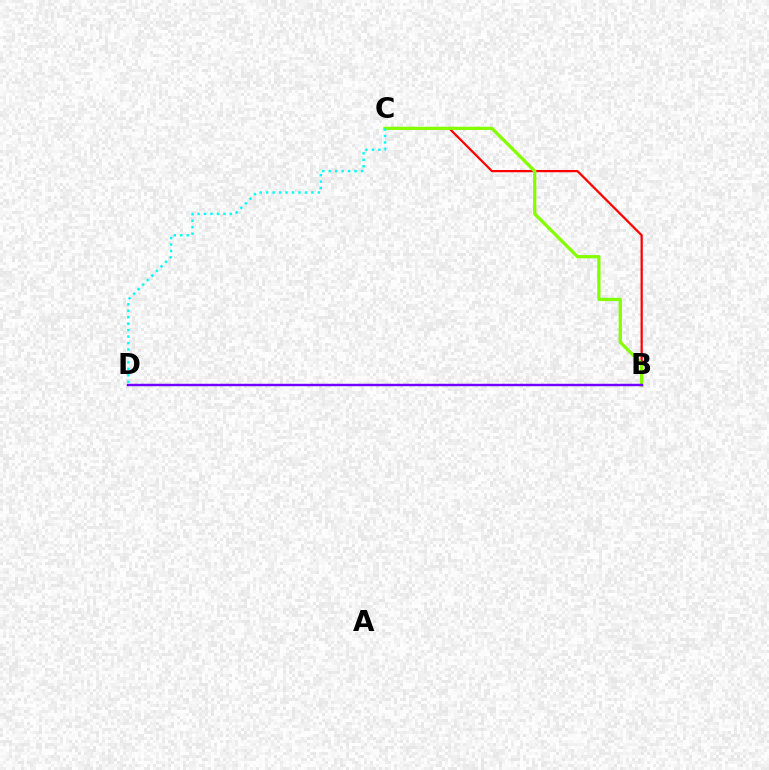{('B', 'C'): [{'color': '#ff0000', 'line_style': 'solid', 'thickness': 1.62}, {'color': '#84ff00', 'line_style': 'solid', 'thickness': 2.33}], ('B', 'D'): [{'color': '#7200ff', 'line_style': 'solid', 'thickness': 1.75}], ('C', 'D'): [{'color': '#00fff6', 'line_style': 'dotted', 'thickness': 1.75}]}